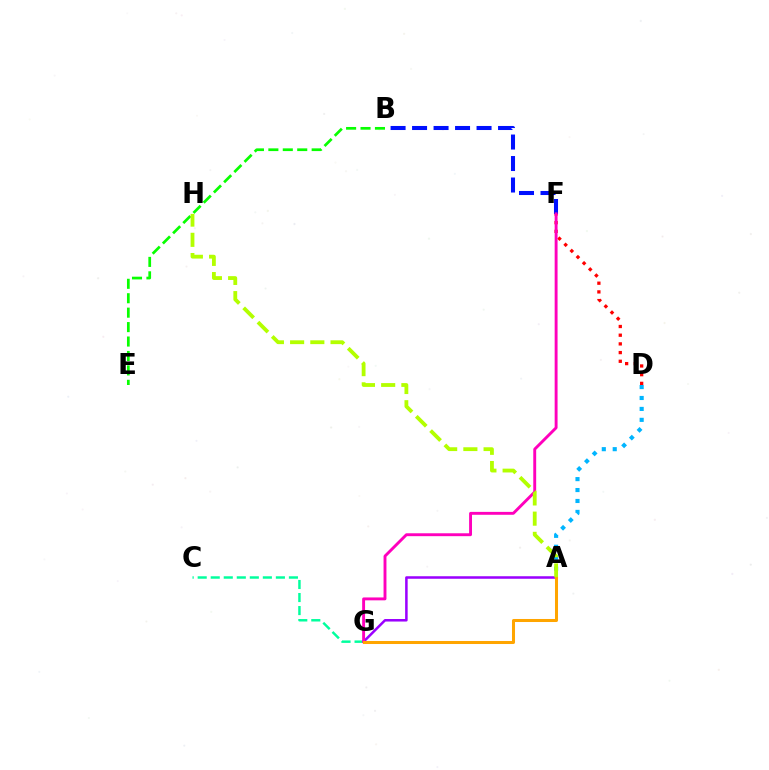{('A', 'G'): [{'color': '#9b00ff', 'line_style': 'solid', 'thickness': 1.82}, {'color': '#ffa500', 'line_style': 'solid', 'thickness': 2.18}], ('C', 'G'): [{'color': '#00ff9d', 'line_style': 'dashed', 'thickness': 1.77}], ('D', 'F'): [{'color': '#ff0000', 'line_style': 'dotted', 'thickness': 2.36}], ('B', 'E'): [{'color': '#08ff00', 'line_style': 'dashed', 'thickness': 1.96}], ('B', 'F'): [{'color': '#0010ff', 'line_style': 'dashed', 'thickness': 2.92}], ('A', 'D'): [{'color': '#00b5ff', 'line_style': 'dotted', 'thickness': 2.97}], ('F', 'G'): [{'color': '#ff00bd', 'line_style': 'solid', 'thickness': 2.09}], ('A', 'H'): [{'color': '#b3ff00', 'line_style': 'dashed', 'thickness': 2.75}]}